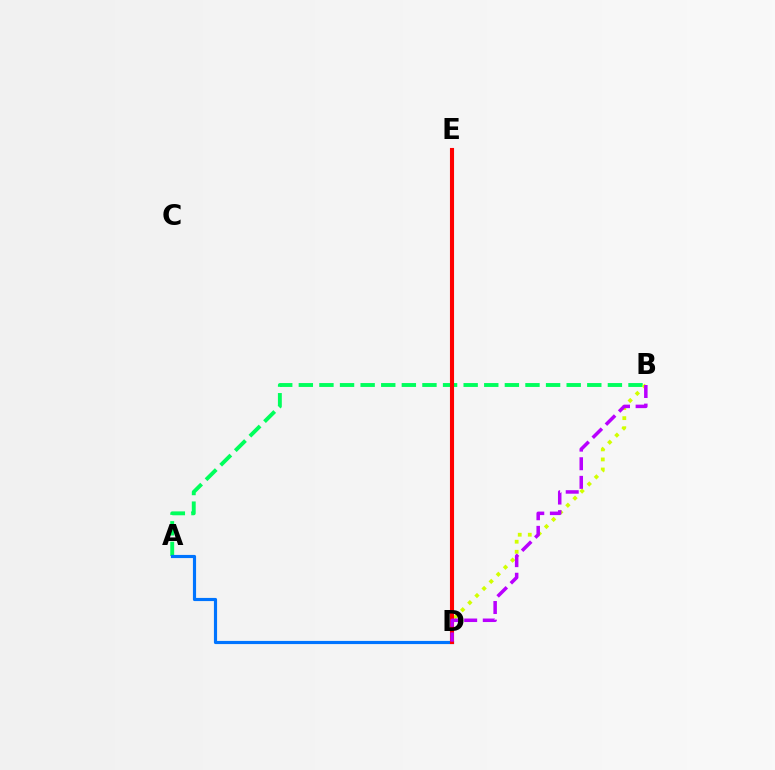{('A', 'B'): [{'color': '#00ff5c', 'line_style': 'dashed', 'thickness': 2.8}], ('A', 'D'): [{'color': '#0074ff', 'line_style': 'solid', 'thickness': 2.27}], ('B', 'D'): [{'color': '#d1ff00', 'line_style': 'dotted', 'thickness': 2.73}, {'color': '#b900ff', 'line_style': 'dashed', 'thickness': 2.53}], ('D', 'E'): [{'color': '#ff0000', 'line_style': 'solid', 'thickness': 2.95}]}